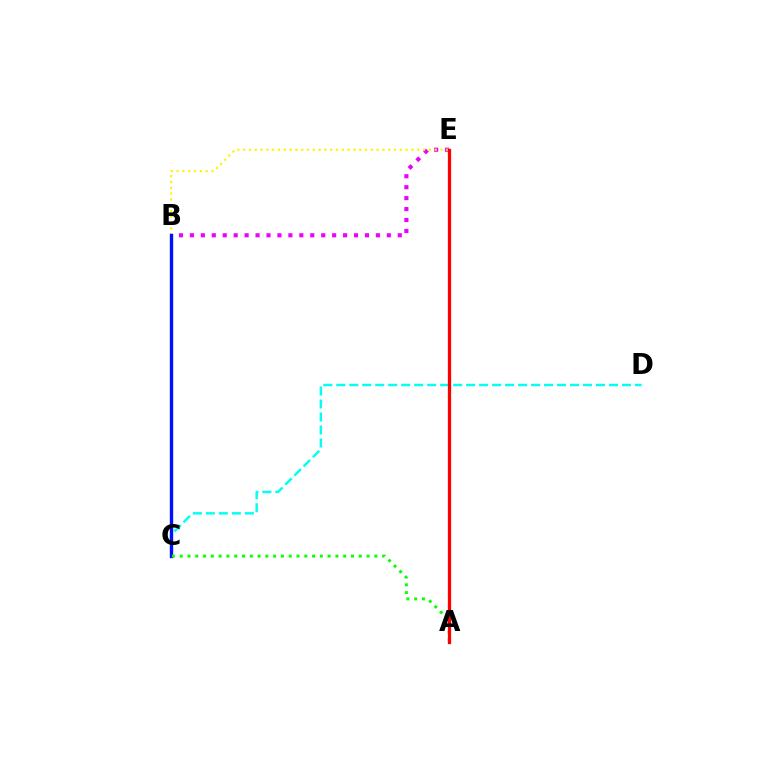{('B', 'E'): [{'color': '#ee00ff', 'line_style': 'dotted', 'thickness': 2.97}, {'color': '#fcf500', 'line_style': 'dotted', 'thickness': 1.58}], ('C', 'D'): [{'color': '#00fff6', 'line_style': 'dashed', 'thickness': 1.76}], ('B', 'C'): [{'color': '#0010ff', 'line_style': 'solid', 'thickness': 2.42}], ('A', 'C'): [{'color': '#08ff00', 'line_style': 'dotted', 'thickness': 2.12}], ('A', 'E'): [{'color': '#ff0000', 'line_style': 'solid', 'thickness': 2.36}]}